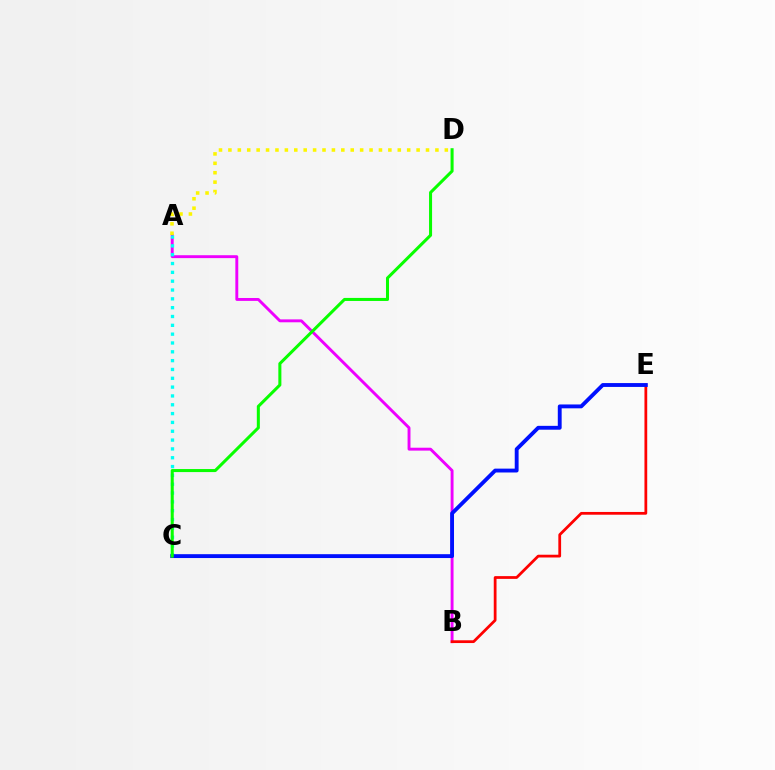{('A', 'B'): [{'color': '#ee00ff', 'line_style': 'solid', 'thickness': 2.09}], ('B', 'E'): [{'color': '#ff0000', 'line_style': 'solid', 'thickness': 1.99}], ('A', 'C'): [{'color': '#00fff6', 'line_style': 'dotted', 'thickness': 2.4}], ('A', 'D'): [{'color': '#fcf500', 'line_style': 'dotted', 'thickness': 2.56}], ('C', 'E'): [{'color': '#0010ff', 'line_style': 'solid', 'thickness': 2.78}], ('C', 'D'): [{'color': '#08ff00', 'line_style': 'solid', 'thickness': 2.19}]}